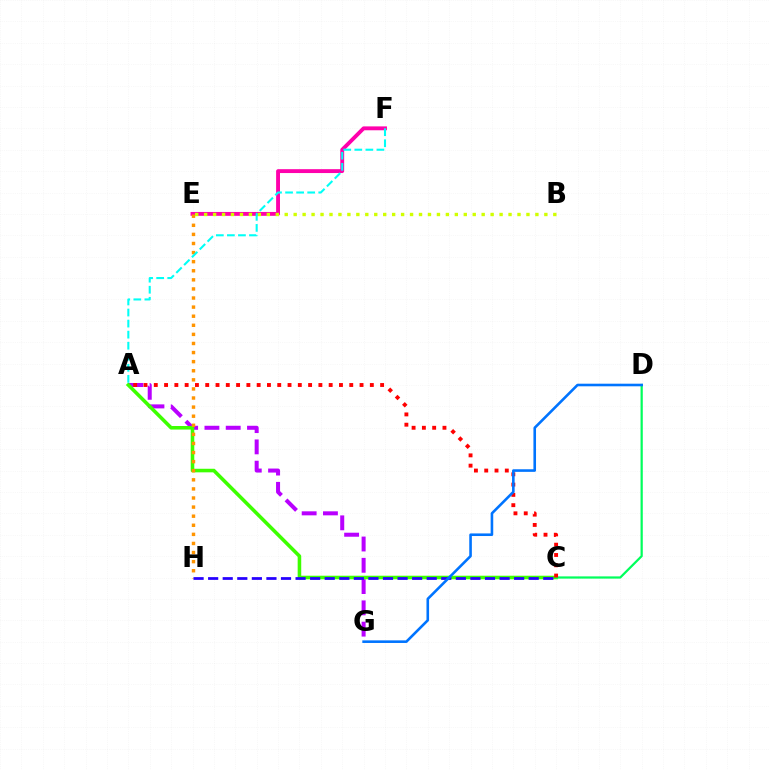{('A', 'G'): [{'color': '#b900ff', 'line_style': 'dashed', 'thickness': 2.89}], ('A', 'C'): [{'color': '#3dff00', 'line_style': 'solid', 'thickness': 2.57}, {'color': '#ff0000', 'line_style': 'dotted', 'thickness': 2.8}], ('E', 'F'): [{'color': '#ff00ac', 'line_style': 'solid', 'thickness': 2.79}], ('E', 'H'): [{'color': '#ff9400', 'line_style': 'dotted', 'thickness': 2.47}], ('B', 'E'): [{'color': '#d1ff00', 'line_style': 'dotted', 'thickness': 2.43}], ('C', 'D'): [{'color': '#00ff5c', 'line_style': 'solid', 'thickness': 1.61}], ('A', 'F'): [{'color': '#00fff6', 'line_style': 'dashed', 'thickness': 1.5}], ('C', 'H'): [{'color': '#2500ff', 'line_style': 'dashed', 'thickness': 1.98}], ('D', 'G'): [{'color': '#0074ff', 'line_style': 'solid', 'thickness': 1.87}]}